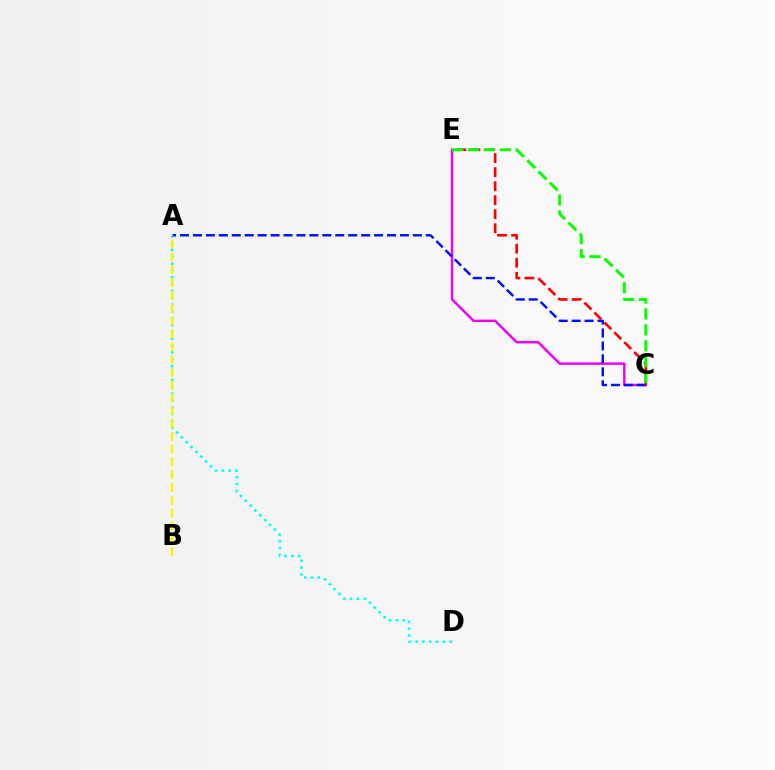{('C', 'E'): [{'color': '#ee00ff', 'line_style': 'solid', 'thickness': 1.77}, {'color': '#ff0000', 'line_style': 'dashed', 'thickness': 1.9}, {'color': '#08ff00', 'line_style': 'dashed', 'thickness': 2.16}], ('A', 'D'): [{'color': '#00fff6', 'line_style': 'dotted', 'thickness': 1.86}], ('A', 'C'): [{'color': '#0010ff', 'line_style': 'dashed', 'thickness': 1.76}], ('A', 'B'): [{'color': '#fcf500', 'line_style': 'dashed', 'thickness': 1.74}]}